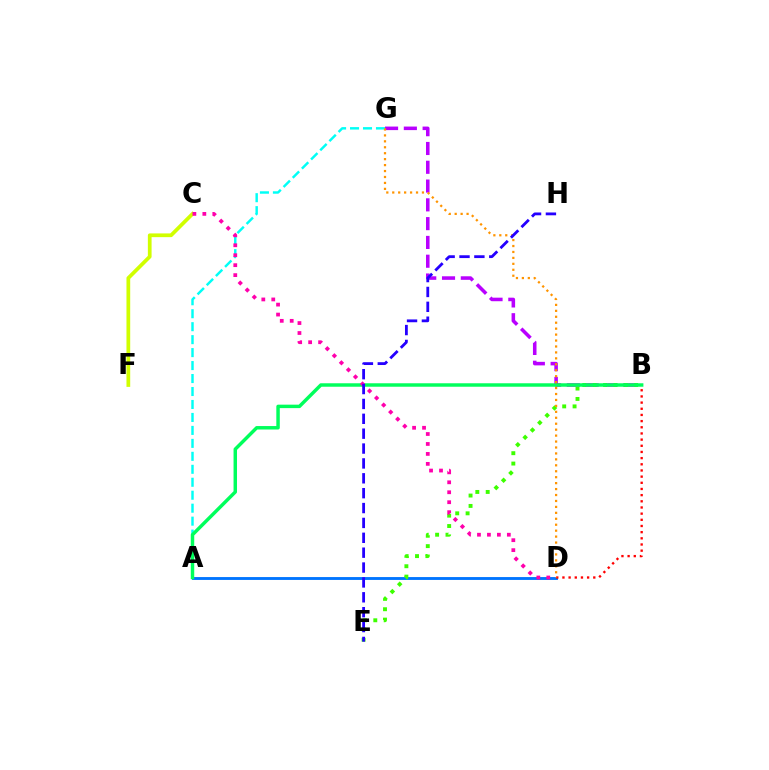{('A', 'G'): [{'color': '#00fff6', 'line_style': 'dashed', 'thickness': 1.76}], ('B', 'G'): [{'color': '#b900ff', 'line_style': 'dashed', 'thickness': 2.55}], ('A', 'D'): [{'color': '#0074ff', 'line_style': 'solid', 'thickness': 2.06}], ('C', 'F'): [{'color': '#d1ff00', 'line_style': 'solid', 'thickness': 2.69}], ('B', 'D'): [{'color': '#ff0000', 'line_style': 'dotted', 'thickness': 1.68}], ('B', 'E'): [{'color': '#3dff00', 'line_style': 'dotted', 'thickness': 2.82}], ('A', 'B'): [{'color': '#00ff5c', 'line_style': 'solid', 'thickness': 2.49}], ('C', 'D'): [{'color': '#ff00ac', 'line_style': 'dotted', 'thickness': 2.71}], ('D', 'G'): [{'color': '#ff9400', 'line_style': 'dotted', 'thickness': 1.61}], ('E', 'H'): [{'color': '#2500ff', 'line_style': 'dashed', 'thickness': 2.02}]}